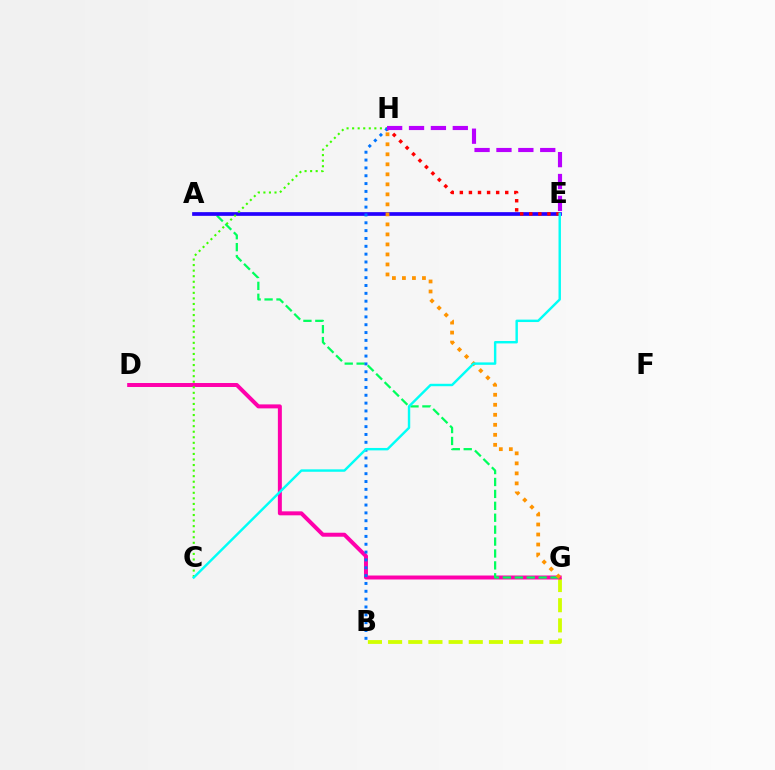{('B', 'G'): [{'color': '#d1ff00', 'line_style': 'dashed', 'thickness': 2.74}], ('D', 'G'): [{'color': '#ff00ac', 'line_style': 'solid', 'thickness': 2.86}], ('A', 'G'): [{'color': '#00ff5c', 'line_style': 'dashed', 'thickness': 1.62}], ('A', 'E'): [{'color': '#2500ff', 'line_style': 'solid', 'thickness': 2.67}], ('E', 'H'): [{'color': '#ff0000', 'line_style': 'dotted', 'thickness': 2.47}, {'color': '#b900ff', 'line_style': 'dashed', 'thickness': 2.97}], ('C', 'H'): [{'color': '#3dff00', 'line_style': 'dotted', 'thickness': 1.51}], ('G', 'H'): [{'color': '#ff9400', 'line_style': 'dotted', 'thickness': 2.72}], ('B', 'H'): [{'color': '#0074ff', 'line_style': 'dotted', 'thickness': 2.13}], ('C', 'E'): [{'color': '#00fff6', 'line_style': 'solid', 'thickness': 1.74}]}